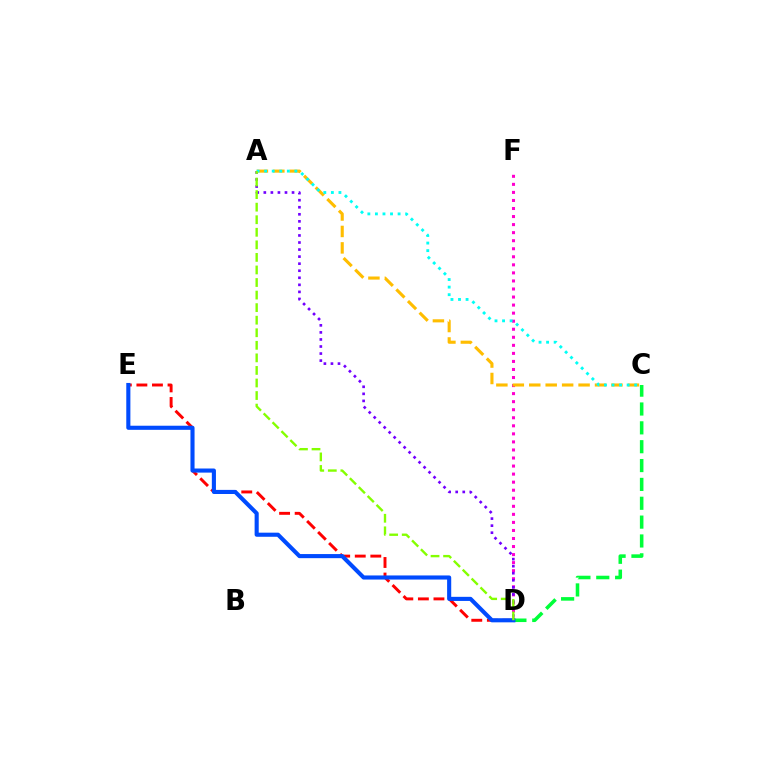{('D', 'F'): [{'color': '#ff00cf', 'line_style': 'dotted', 'thickness': 2.19}], ('D', 'E'): [{'color': '#ff0000', 'line_style': 'dashed', 'thickness': 2.11}, {'color': '#004bff', 'line_style': 'solid', 'thickness': 2.95}], ('A', 'D'): [{'color': '#7200ff', 'line_style': 'dotted', 'thickness': 1.92}, {'color': '#84ff00', 'line_style': 'dashed', 'thickness': 1.71}], ('C', 'D'): [{'color': '#00ff39', 'line_style': 'dashed', 'thickness': 2.56}], ('A', 'C'): [{'color': '#ffbd00', 'line_style': 'dashed', 'thickness': 2.23}, {'color': '#00fff6', 'line_style': 'dotted', 'thickness': 2.05}]}